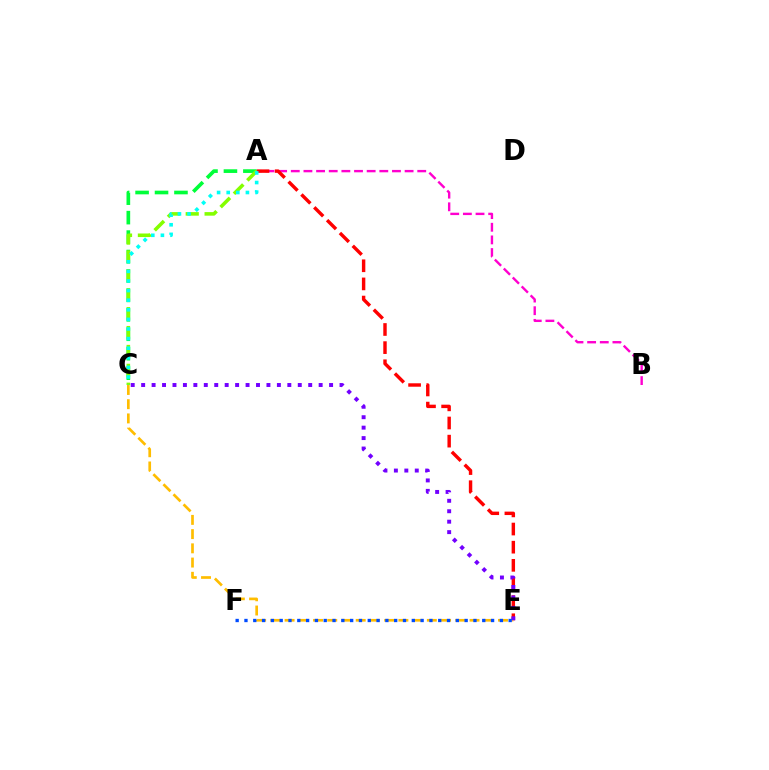{('A', 'B'): [{'color': '#ff00cf', 'line_style': 'dashed', 'thickness': 1.72}], ('A', 'E'): [{'color': '#ff0000', 'line_style': 'dashed', 'thickness': 2.46}], ('A', 'C'): [{'color': '#00ff39', 'line_style': 'dashed', 'thickness': 2.64}, {'color': '#84ff00', 'line_style': 'dashed', 'thickness': 2.57}, {'color': '#00fff6', 'line_style': 'dotted', 'thickness': 2.61}], ('C', 'E'): [{'color': '#ffbd00', 'line_style': 'dashed', 'thickness': 1.93}, {'color': '#7200ff', 'line_style': 'dotted', 'thickness': 2.84}], ('E', 'F'): [{'color': '#004bff', 'line_style': 'dotted', 'thickness': 2.39}]}